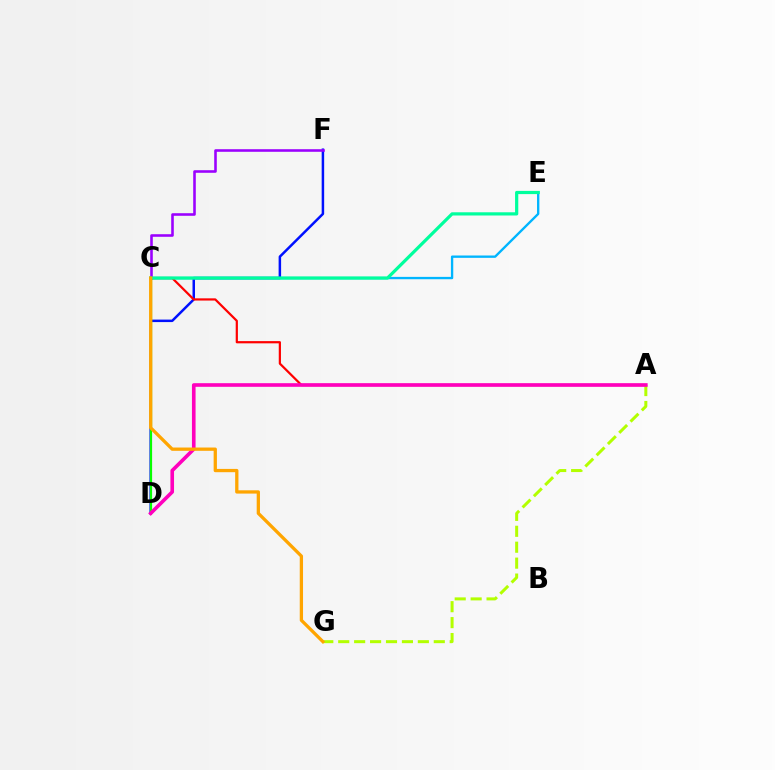{('D', 'F'): [{'color': '#0010ff', 'line_style': 'solid', 'thickness': 1.8}], ('C', 'E'): [{'color': '#00b5ff', 'line_style': 'solid', 'thickness': 1.69}, {'color': '#00ff9d', 'line_style': 'solid', 'thickness': 2.31}], ('C', 'D'): [{'color': '#08ff00', 'line_style': 'solid', 'thickness': 1.6}], ('C', 'F'): [{'color': '#9b00ff', 'line_style': 'solid', 'thickness': 1.86}], ('A', 'C'): [{'color': '#ff0000', 'line_style': 'solid', 'thickness': 1.6}], ('A', 'G'): [{'color': '#b3ff00', 'line_style': 'dashed', 'thickness': 2.16}], ('A', 'D'): [{'color': '#ff00bd', 'line_style': 'solid', 'thickness': 2.61}], ('C', 'G'): [{'color': '#ffa500', 'line_style': 'solid', 'thickness': 2.36}]}